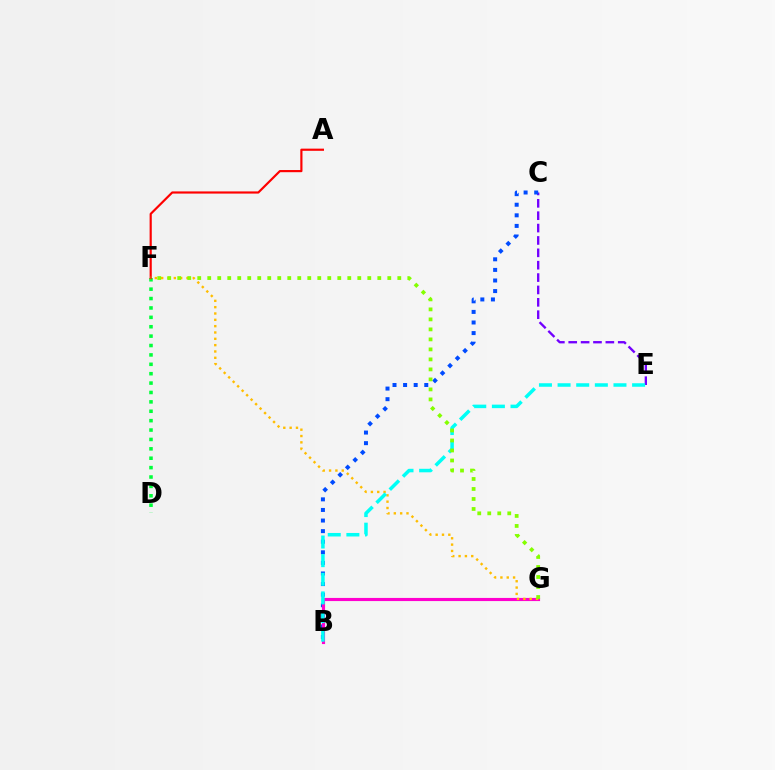{('D', 'F'): [{'color': '#00ff39', 'line_style': 'dotted', 'thickness': 2.55}], ('C', 'E'): [{'color': '#7200ff', 'line_style': 'dashed', 'thickness': 1.68}], ('B', 'C'): [{'color': '#004bff', 'line_style': 'dotted', 'thickness': 2.88}], ('A', 'F'): [{'color': '#ff0000', 'line_style': 'solid', 'thickness': 1.56}], ('B', 'G'): [{'color': '#ff00cf', 'line_style': 'solid', 'thickness': 2.25}], ('F', 'G'): [{'color': '#ffbd00', 'line_style': 'dotted', 'thickness': 1.72}, {'color': '#84ff00', 'line_style': 'dotted', 'thickness': 2.72}], ('B', 'E'): [{'color': '#00fff6', 'line_style': 'dashed', 'thickness': 2.53}]}